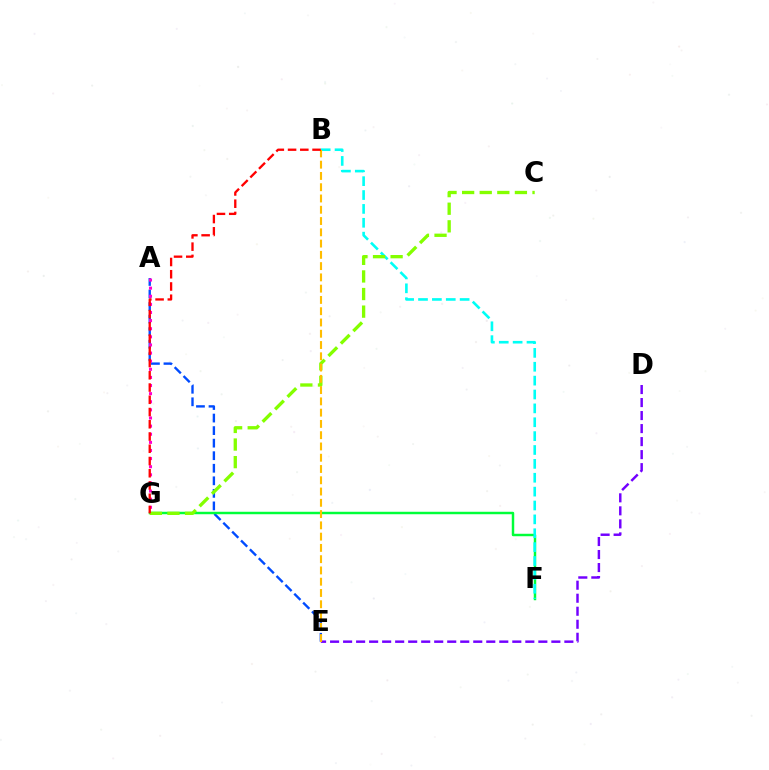{('A', 'E'): [{'color': '#004bff', 'line_style': 'dashed', 'thickness': 1.7}], ('F', 'G'): [{'color': '#00ff39', 'line_style': 'solid', 'thickness': 1.77}], ('D', 'E'): [{'color': '#7200ff', 'line_style': 'dashed', 'thickness': 1.77}], ('B', 'F'): [{'color': '#00fff6', 'line_style': 'dashed', 'thickness': 1.88}], ('A', 'G'): [{'color': '#ff00cf', 'line_style': 'dotted', 'thickness': 2.21}], ('C', 'G'): [{'color': '#84ff00', 'line_style': 'dashed', 'thickness': 2.39}], ('B', 'E'): [{'color': '#ffbd00', 'line_style': 'dashed', 'thickness': 1.53}], ('B', 'G'): [{'color': '#ff0000', 'line_style': 'dashed', 'thickness': 1.66}]}